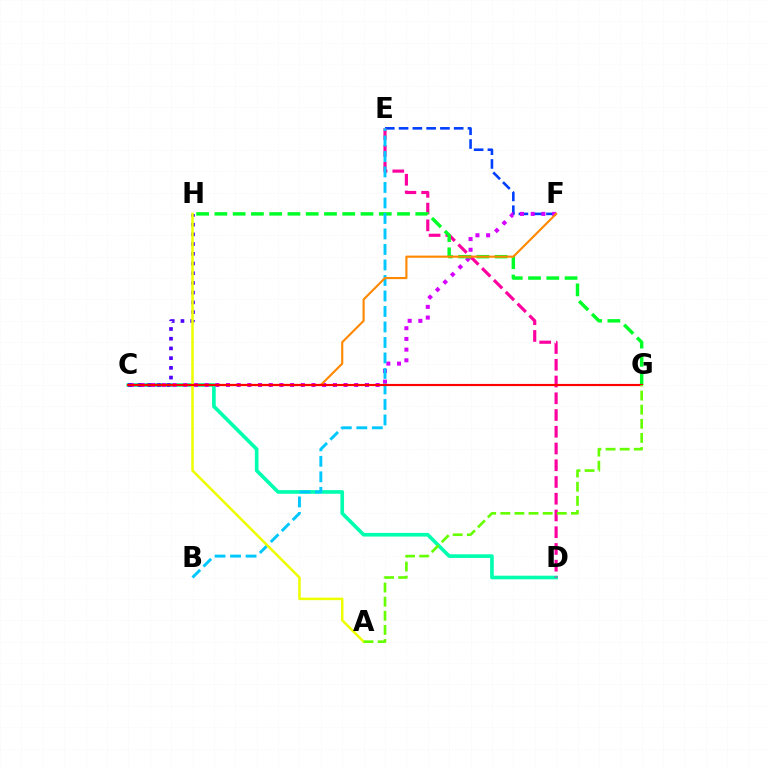{('E', 'F'): [{'color': '#003fff', 'line_style': 'dashed', 'thickness': 1.87}], ('C', 'D'): [{'color': '#00ffaf', 'line_style': 'solid', 'thickness': 2.62}], ('D', 'E'): [{'color': '#ff00a0', 'line_style': 'dashed', 'thickness': 2.27}], ('C', 'F'): [{'color': '#d600ff', 'line_style': 'dotted', 'thickness': 2.9}, {'color': '#ff8800', 'line_style': 'solid', 'thickness': 1.54}], ('G', 'H'): [{'color': '#00ff27', 'line_style': 'dashed', 'thickness': 2.48}], ('C', 'H'): [{'color': '#4f00ff', 'line_style': 'dotted', 'thickness': 2.64}], ('B', 'E'): [{'color': '#00c7ff', 'line_style': 'dashed', 'thickness': 2.11}], ('A', 'H'): [{'color': '#eeff00', 'line_style': 'solid', 'thickness': 1.82}], ('C', 'G'): [{'color': '#ff0000', 'line_style': 'solid', 'thickness': 1.55}], ('A', 'G'): [{'color': '#66ff00', 'line_style': 'dashed', 'thickness': 1.92}]}